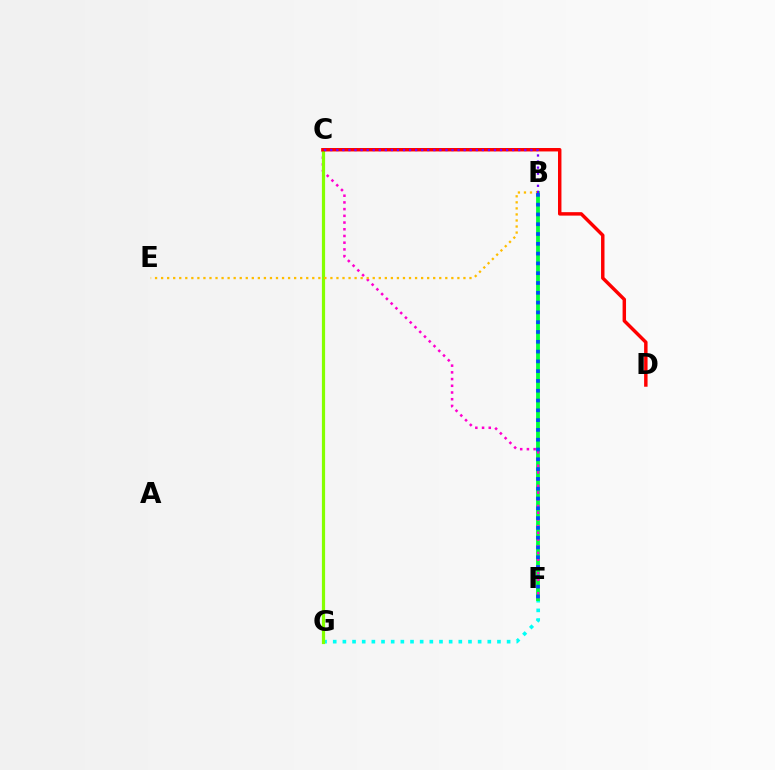{('F', 'G'): [{'color': '#00fff6', 'line_style': 'dotted', 'thickness': 2.62}], ('B', 'F'): [{'color': '#00ff39', 'line_style': 'solid', 'thickness': 2.75}, {'color': '#004bff', 'line_style': 'dotted', 'thickness': 2.66}], ('C', 'F'): [{'color': '#ff00cf', 'line_style': 'dotted', 'thickness': 1.82}], ('C', 'G'): [{'color': '#84ff00', 'line_style': 'solid', 'thickness': 2.3}], ('C', 'D'): [{'color': '#ff0000', 'line_style': 'solid', 'thickness': 2.48}], ('B', 'E'): [{'color': '#ffbd00', 'line_style': 'dotted', 'thickness': 1.64}], ('B', 'C'): [{'color': '#7200ff', 'line_style': 'dotted', 'thickness': 1.65}]}